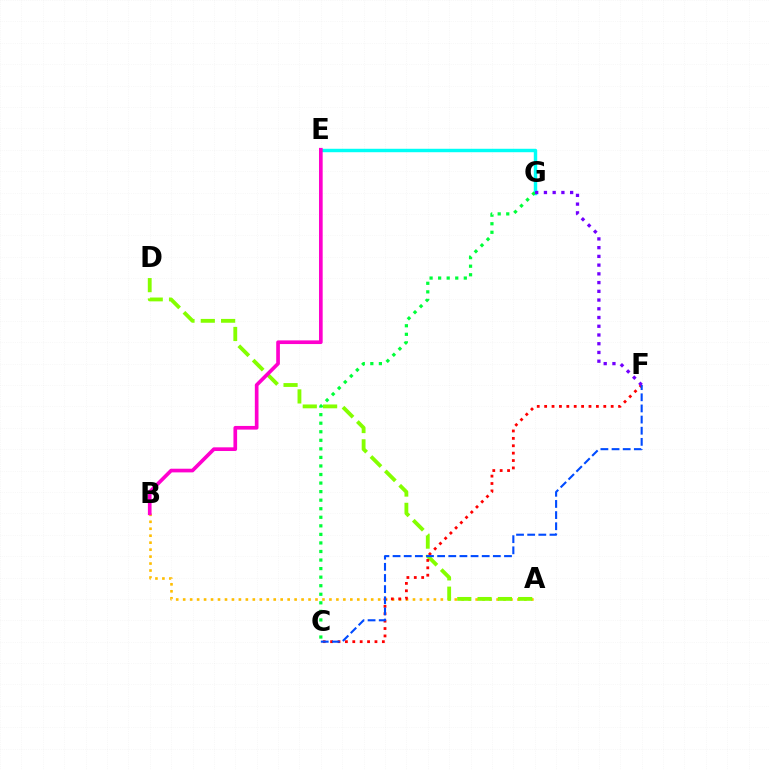{('E', 'G'): [{'color': '#00fff6', 'line_style': 'solid', 'thickness': 2.48}], ('A', 'B'): [{'color': '#ffbd00', 'line_style': 'dotted', 'thickness': 1.89}], ('C', 'G'): [{'color': '#00ff39', 'line_style': 'dotted', 'thickness': 2.32}], ('A', 'D'): [{'color': '#84ff00', 'line_style': 'dashed', 'thickness': 2.76}], ('C', 'F'): [{'color': '#ff0000', 'line_style': 'dotted', 'thickness': 2.01}, {'color': '#004bff', 'line_style': 'dashed', 'thickness': 1.51}], ('B', 'E'): [{'color': '#ff00cf', 'line_style': 'solid', 'thickness': 2.64}], ('F', 'G'): [{'color': '#7200ff', 'line_style': 'dotted', 'thickness': 2.37}]}